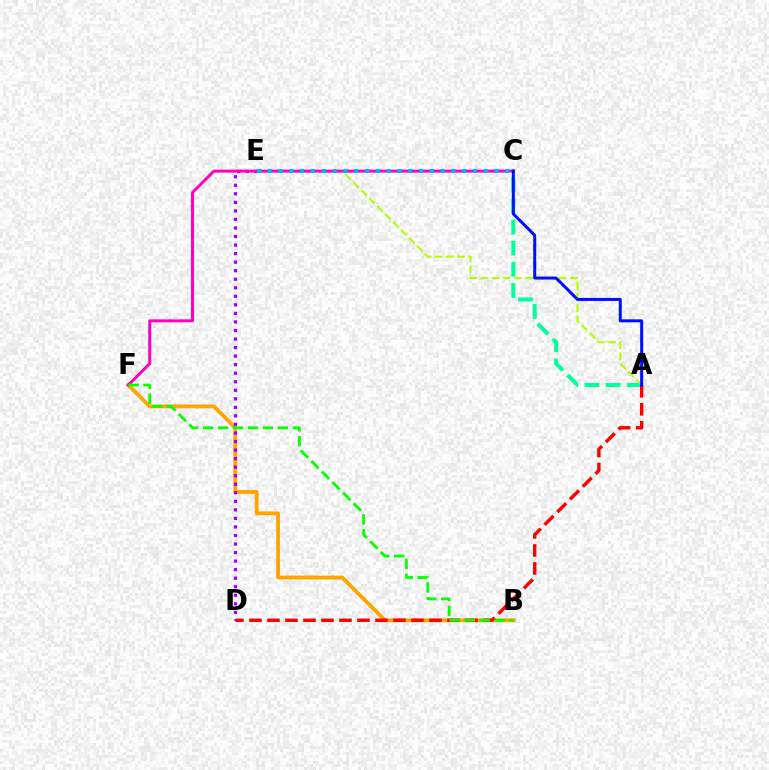{('A', 'C'): [{'color': '#00ff9d', 'line_style': 'dashed', 'thickness': 2.87}, {'color': '#0010ff', 'line_style': 'solid', 'thickness': 2.16}], ('B', 'F'): [{'color': '#ffa500', 'line_style': 'solid', 'thickness': 2.77}, {'color': '#08ff00', 'line_style': 'dashed', 'thickness': 2.03}], ('A', 'E'): [{'color': '#b3ff00', 'line_style': 'dashed', 'thickness': 1.52}], ('A', 'D'): [{'color': '#ff0000', 'line_style': 'dashed', 'thickness': 2.45}], ('D', 'E'): [{'color': '#9b00ff', 'line_style': 'dotted', 'thickness': 2.32}], ('C', 'F'): [{'color': '#ff00bd', 'line_style': 'solid', 'thickness': 2.14}], ('C', 'E'): [{'color': '#00b5ff', 'line_style': 'dotted', 'thickness': 2.93}]}